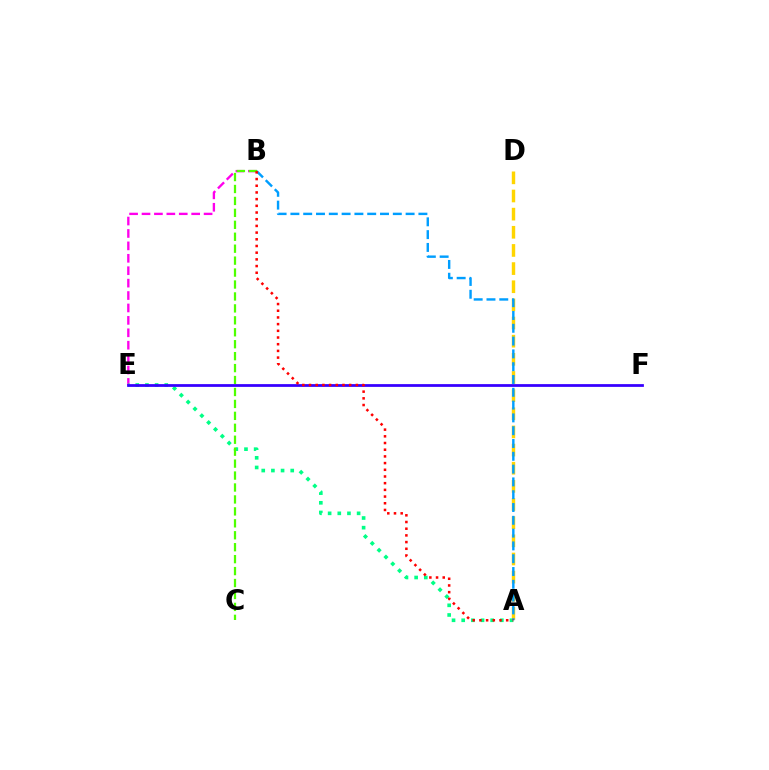{('B', 'E'): [{'color': '#ff00ed', 'line_style': 'dashed', 'thickness': 1.69}], ('A', 'E'): [{'color': '#00ff86', 'line_style': 'dotted', 'thickness': 2.63}], ('A', 'D'): [{'color': '#ffd500', 'line_style': 'dashed', 'thickness': 2.47}], ('B', 'C'): [{'color': '#4fff00', 'line_style': 'dashed', 'thickness': 1.62}], ('A', 'B'): [{'color': '#009eff', 'line_style': 'dashed', 'thickness': 1.74}, {'color': '#ff0000', 'line_style': 'dotted', 'thickness': 1.82}], ('E', 'F'): [{'color': '#3700ff', 'line_style': 'solid', 'thickness': 1.99}]}